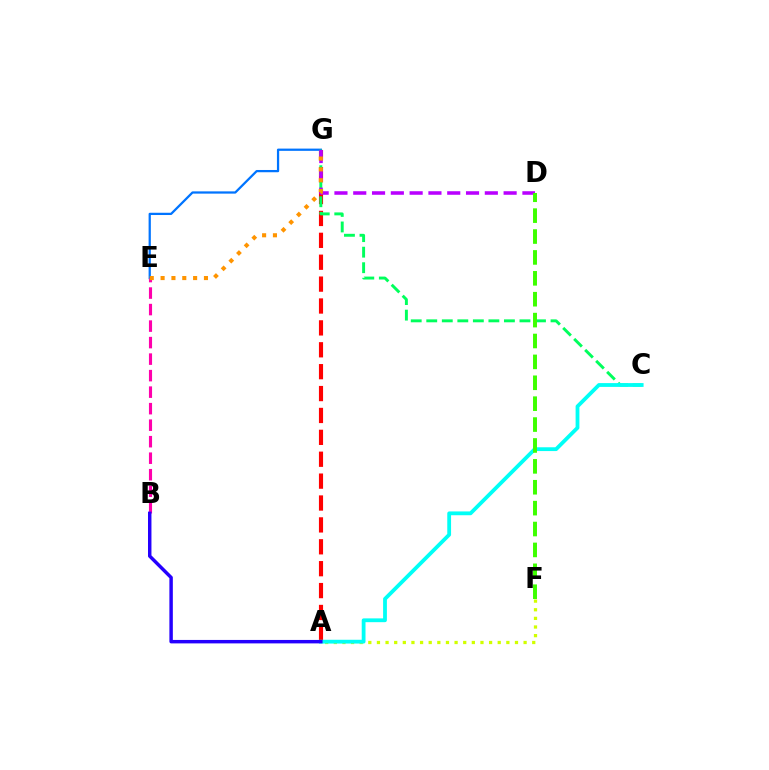{('A', 'G'): [{'color': '#ff0000', 'line_style': 'dashed', 'thickness': 2.97}], ('E', 'G'): [{'color': '#0074ff', 'line_style': 'solid', 'thickness': 1.62}, {'color': '#ff9400', 'line_style': 'dotted', 'thickness': 2.94}], ('B', 'E'): [{'color': '#ff00ac', 'line_style': 'dashed', 'thickness': 2.24}], ('C', 'G'): [{'color': '#00ff5c', 'line_style': 'dashed', 'thickness': 2.11}], ('D', 'G'): [{'color': '#b900ff', 'line_style': 'dashed', 'thickness': 2.55}], ('A', 'F'): [{'color': '#d1ff00', 'line_style': 'dotted', 'thickness': 2.34}], ('A', 'C'): [{'color': '#00fff6', 'line_style': 'solid', 'thickness': 2.73}], ('A', 'B'): [{'color': '#2500ff', 'line_style': 'solid', 'thickness': 2.48}], ('D', 'F'): [{'color': '#3dff00', 'line_style': 'dashed', 'thickness': 2.84}]}